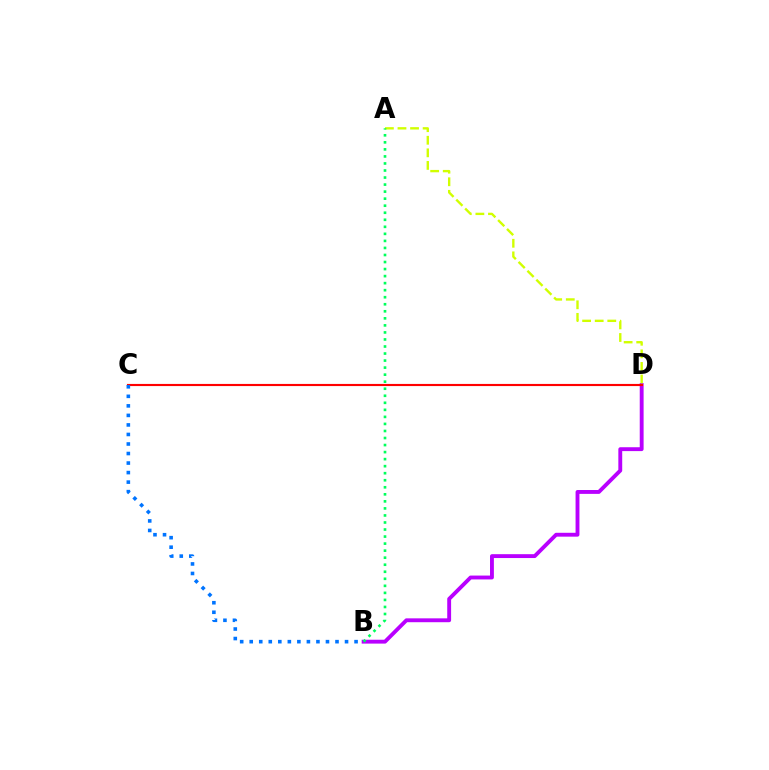{('B', 'D'): [{'color': '#b900ff', 'line_style': 'solid', 'thickness': 2.78}], ('A', 'D'): [{'color': '#d1ff00', 'line_style': 'dashed', 'thickness': 1.71}], ('C', 'D'): [{'color': '#ff0000', 'line_style': 'solid', 'thickness': 1.54}], ('B', 'C'): [{'color': '#0074ff', 'line_style': 'dotted', 'thickness': 2.59}], ('A', 'B'): [{'color': '#00ff5c', 'line_style': 'dotted', 'thickness': 1.91}]}